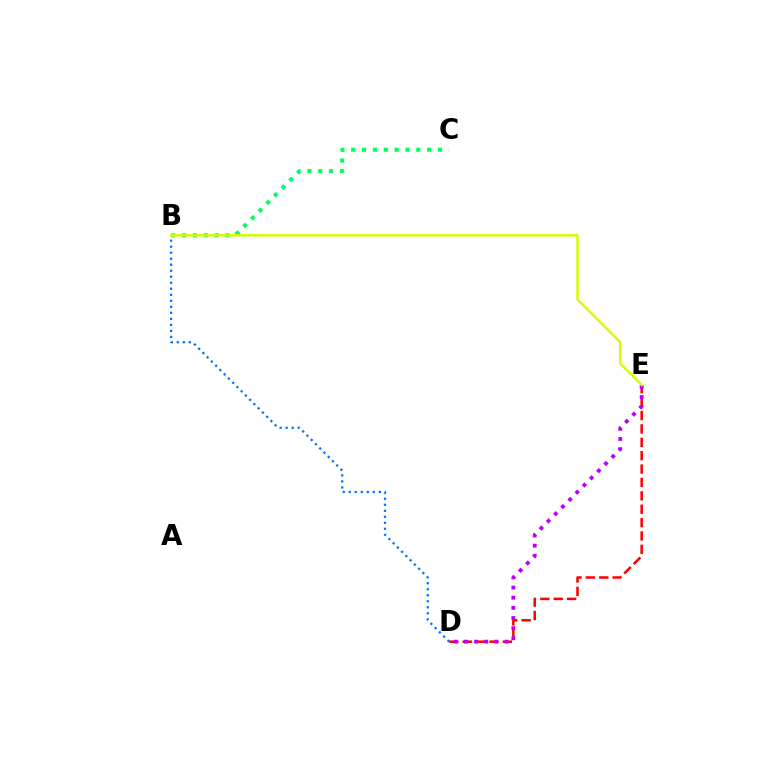{('D', 'E'): [{'color': '#ff0000', 'line_style': 'dashed', 'thickness': 1.82}, {'color': '#b900ff', 'line_style': 'dotted', 'thickness': 2.76}], ('B', 'C'): [{'color': '#00ff5c', 'line_style': 'dotted', 'thickness': 2.95}], ('B', 'D'): [{'color': '#0074ff', 'line_style': 'dotted', 'thickness': 1.63}], ('B', 'E'): [{'color': '#d1ff00', 'line_style': 'solid', 'thickness': 1.76}]}